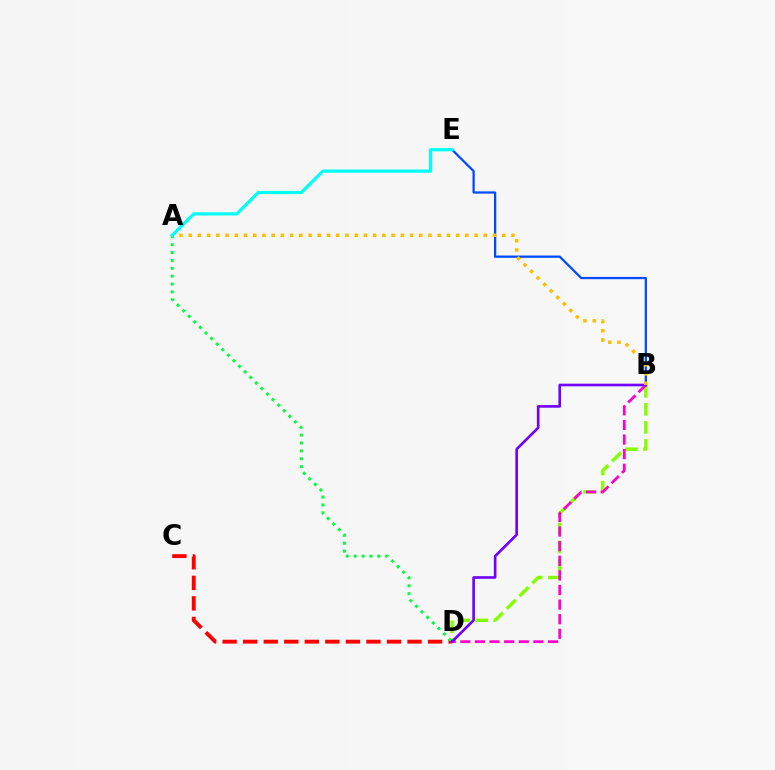{('B', 'D'): [{'color': '#84ff00', 'line_style': 'dashed', 'thickness': 2.45}, {'color': '#ff00cf', 'line_style': 'dashed', 'thickness': 1.98}, {'color': '#7200ff', 'line_style': 'solid', 'thickness': 1.9}], ('C', 'D'): [{'color': '#ff0000', 'line_style': 'dashed', 'thickness': 2.79}], ('A', 'D'): [{'color': '#00ff39', 'line_style': 'dotted', 'thickness': 2.14}], ('B', 'E'): [{'color': '#004bff', 'line_style': 'solid', 'thickness': 1.63}], ('A', 'B'): [{'color': '#ffbd00', 'line_style': 'dotted', 'thickness': 2.51}], ('A', 'E'): [{'color': '#00fff6', 'line_style': 'solid', 'thickness': 2.3}]}